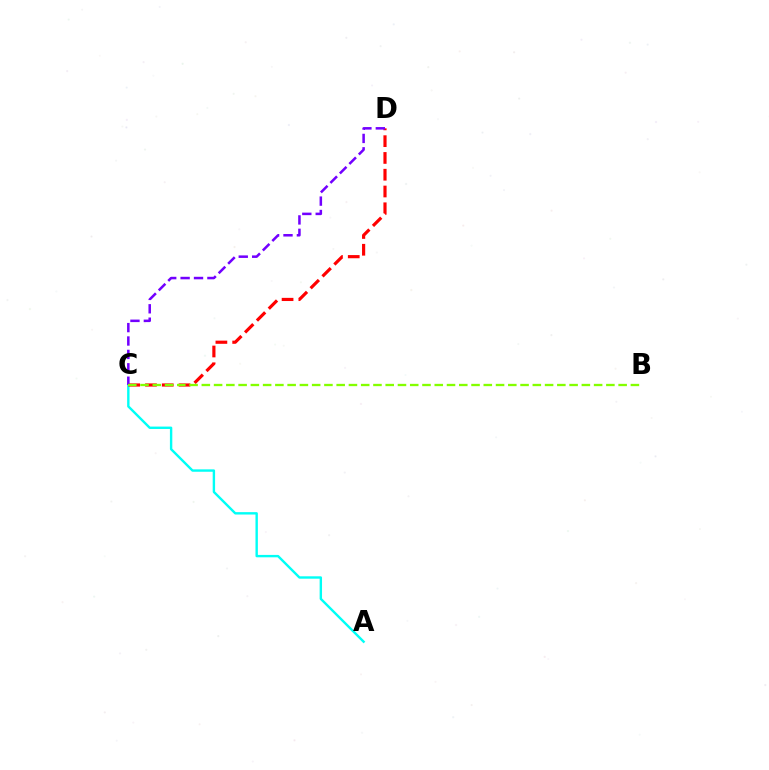{('A', 'C'): [{'color': '#00fff6', 'line_style': 'solid', 'thickness': 1.73}], ('C', 'D'): [{'color': '#ff0000', 'line_style': 'dashed', 'thickness': 2.28}, {'color': '#7200ff', 'line_style': 'dashed', 'thickness': 1.82}], ('B', 'C'): [{'color': '#84ff00', 'line_style': 'dashed', 'thickness': 1.67}]}